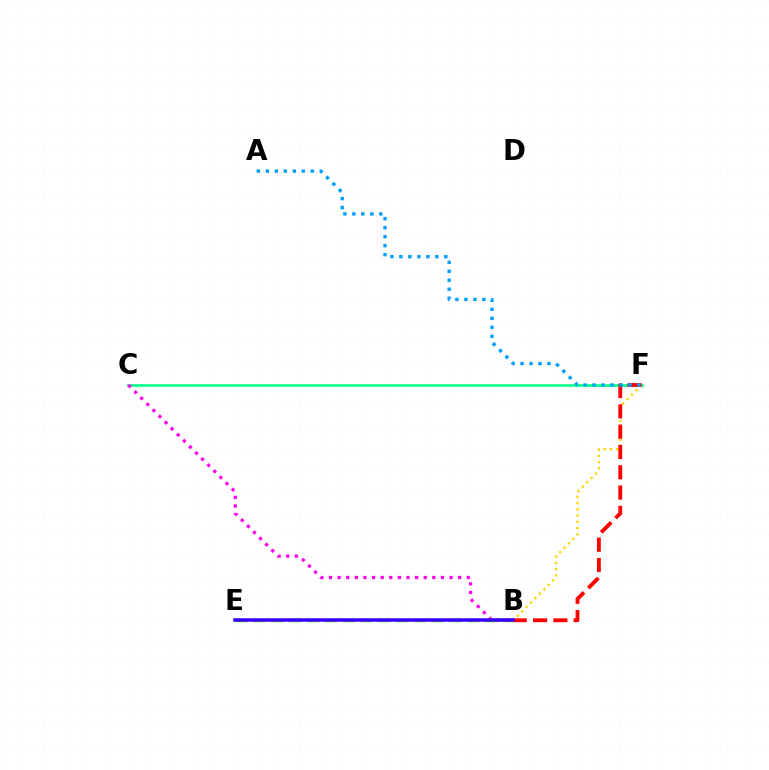{('B', 'E'): [{'color': '#4fff00', 'line_style': 'dashed', 'thickness': 2.42}, {'color': '#3700ff', 'line_style': 'solid', 'thickness': 2.53}], ('C', 'F'): [{'color': '#00ff86', 'line_style': 'solid', 'thickness': 1.89}], ('B', 'F'): [{'color': '#ffd500', 'line_style': 'dotted', 'thickness': 1.7}, {'color': '#ff0000', 'line_style': 'dashed', 'thickness': 2.76}], ('B', 'C'): [{'color': '#ff00ed', 'line_style': 'dotted', 'thickness': 2.34}], ('A', 'F'): [{'color': '#009eff', 'line_style': 'dotted', 'thickness': 2.44}]}